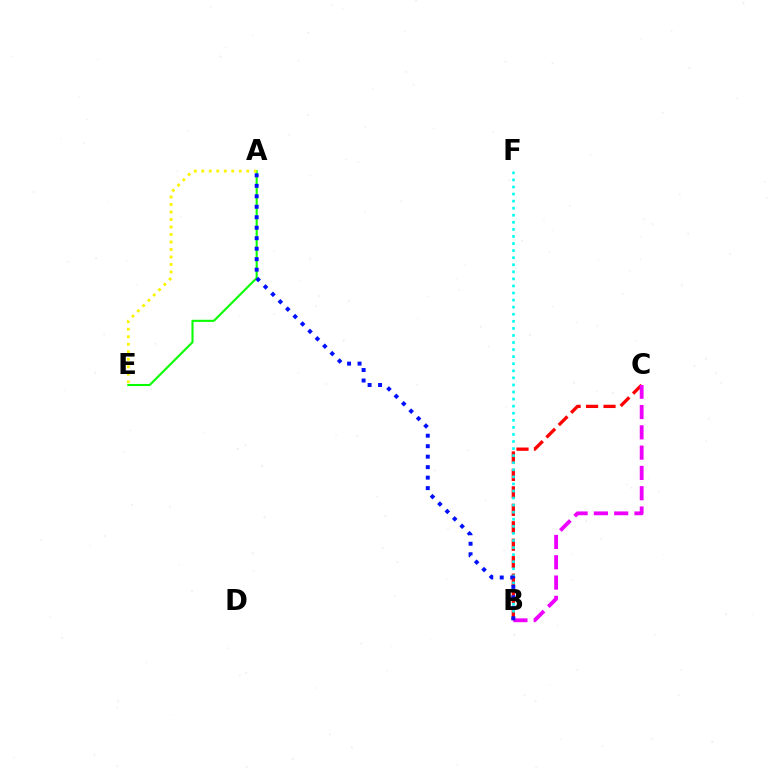{('B', 'C'): [{'color': '#ff0000', 'line_style': 'dashed', 'thickness': 2.37}, {'color': '#ee00ff', 'line_style': 'dashed', 'thickness': 2.76}], ('B', 'F'): [{'color': '#00fff6', 'line_style': 'dotted', 'thickness': 1.92}], ('A', 'E'): [{'color': '#08ff00', 'line_style': 'solid', 'thickness': 1.51}, {'color': '#fcf500', 'line_style': 'dotted', 'thickness': 2.04}], ('A', 'B'): [{'color': '#0010ff', 'line_style': 'dotted', 'thickness': 2.85}]}